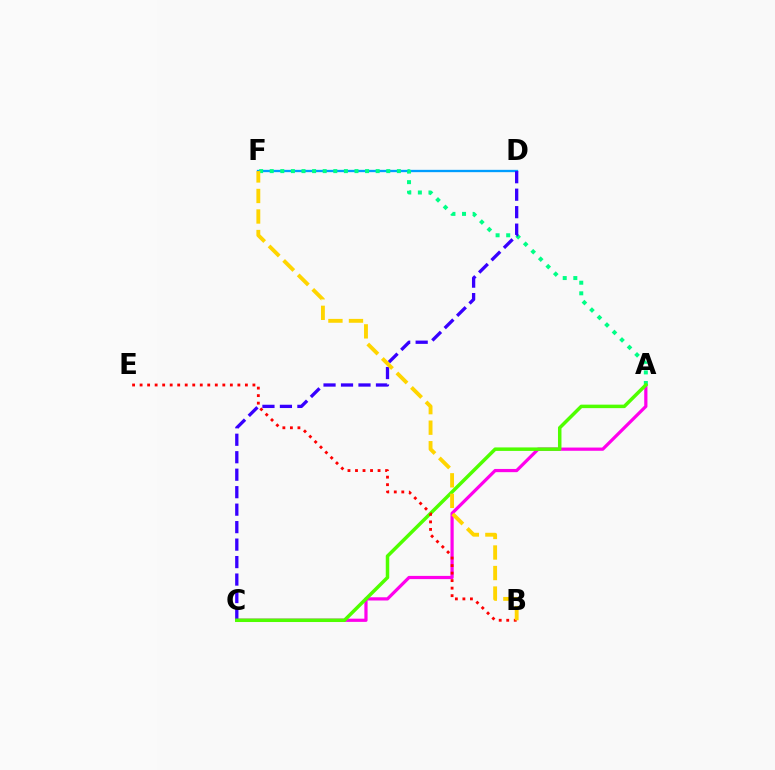{('D', 'F'): [{'color': '#009eff', 'line_style': 'solid', 'thickness': 1.68}], ('A', 'C'): [{'color': '#ff00ed', 'line_style': 'solid', 'thickness': 2.31}, {'color': '#4fff00', 'line_style': 'solid', 'thickness': 2.51}], ('A', 'F'): [{'color': '#00ff86', 'line_style': 'dotted', 'thickness': 2.88}], ('C', 'D'): [{'color': '#3700ff', 'line_style': 'dashed', 'thickness': 2.37}], ('B', 'E'): [{'color': '#ff0000', 'line_style': 'dotted', 'thickness': 2.04}], ('B', 'F'): [{'color': '#ffd500', 'line_style': 'dashed', 'thickness': 2.79}]}